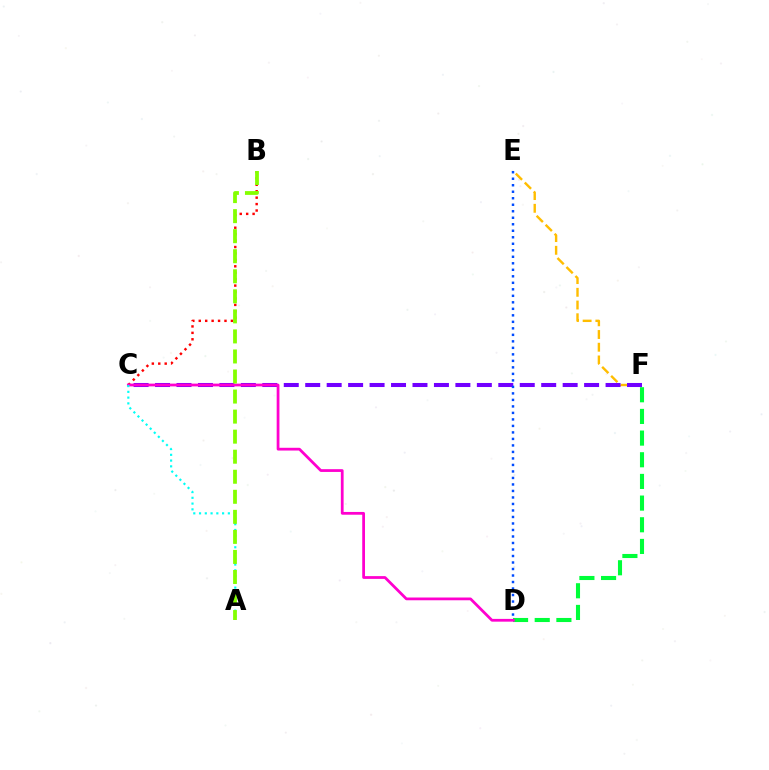{('B', 'C'): [{'color': '#ff0000', 'line_style': 'dotted', 'thickness': 1.75}], ('D', 'F'): [{'color': '#00ff39', 'line_style': 'dashed', 'thickness': 2.94}], ('E', 'F'): [{'color': '#ffbd00', 'line_style': 'dashed', 'thickness': 1.73}], ('C', 'F'): [{'color': '#7200ff', 'line_style': 'dashed', 'thickness': 2.91}], ('D', 'E'): [{'color': '#004bff', 'line_style': 'dotted', 'thickness': 1.77}], ('C', 'D'): [{'color': '#ff00cf', 'line_style': 'solid', 'thickness': 1.99}], ('A', 'C'): [{'color': '#00fff6', 'line_style': 'dotted', 'thickness': 1.57}], ('A', 'B'): [{'color': '#84ff00', 'line_style': 'dashed', 'thickness': 2.72}]}